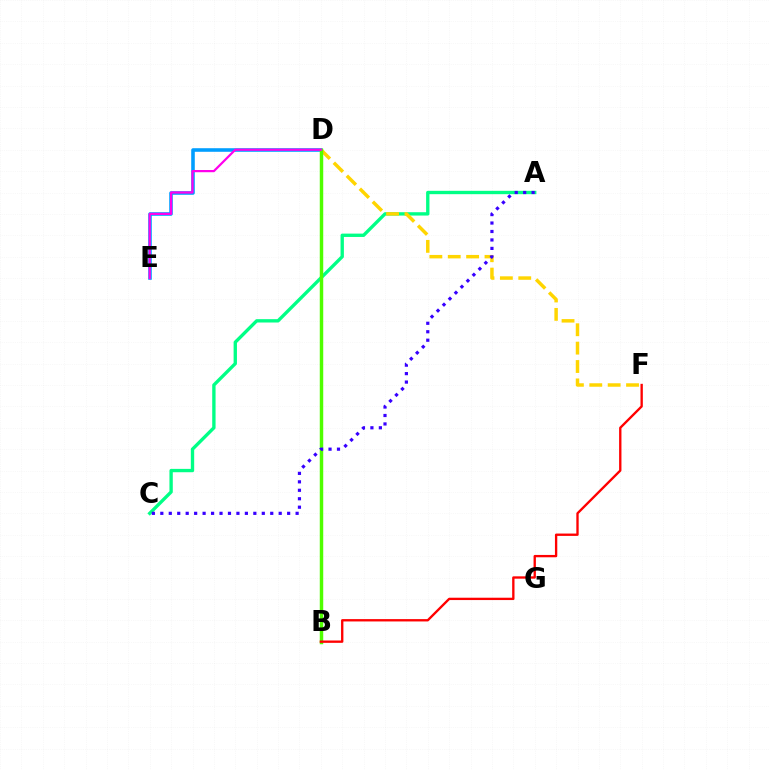{('A', 'C'): [{'color': '#00ff86', 'line_style': 'solid', 'thickness': 2.41}, {'color': '#3700ff', 'line_style': 'dotted', 'thickness': 2.3}], ('D', 'E'): [{'color': '#009eff', 'line_style': 'solid', 'thickness': 2.58}, {'color': '#ff00ed', 'line_style': 'solid', 'thickness': 1.59}], ('D', 'F'): [{'color': '#ffd500', 'line_style': 'dashed', 'thickness': 2.5}], ('B', 'D'): [{'color': '#4fff00', 'line_style': 'solid', 'thickness': 2.49}], ('B', 'F'): [{'color': '#ff0000', 'line_style': 'solid', 'thickness': 1.69}]}